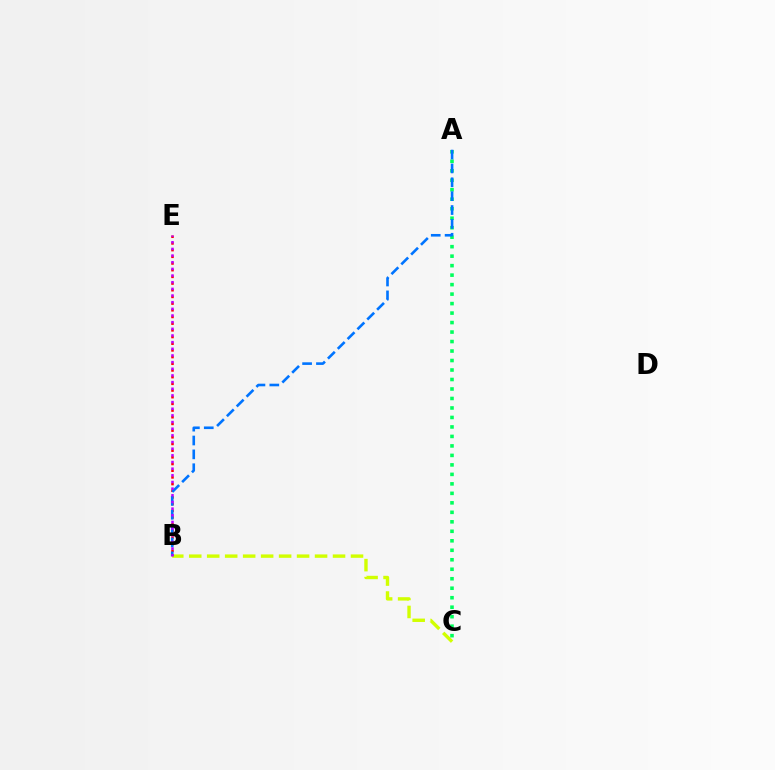{('B', 'C'): [{'color': '#d1ff00', 'line_style': 'dashed', 'thickness': 2.44}], ('A', 'C'): [{'color': '#00ff5c', 'line_style': 'dotted', 'thickness': 2.58}], ('B', 'E'): [{'color': '#ff0000', 'line_style': 'dotted', 'thickness': 1.82}, {'color': '#b900ff', 'line_style': 'dotted', 'thickness': 1.81}], ('A', 'B'): [{'color': '#0074ff', 'line_style': 'dashed', 'thickness': 1.88}]}